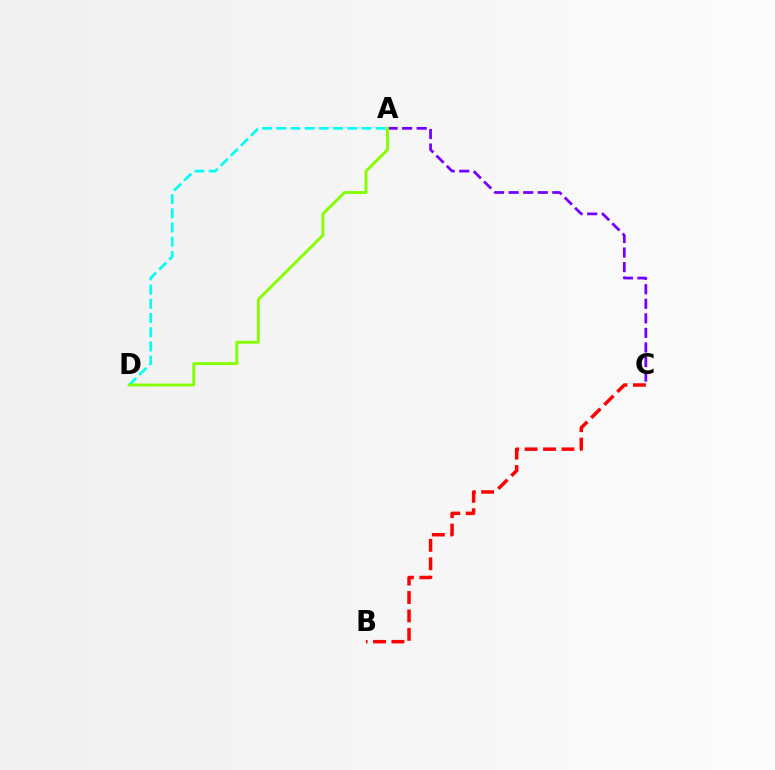{('B', 'C'): [{'color': '#ff0000', 'line_style': 'dashed', 'thickness': 2.5}], ('A', 'C'): [{'color': '#7200ff', 'line_style': 'dashed', 'thickness': 1.98}], ('A', 'D'): [{'color': '#00fff6', 'line_style': 'dashed', 'thickness': 1.93}, {'color': '#84ff00', 'line_style': 'solid', 'thickness': 2.08}]}